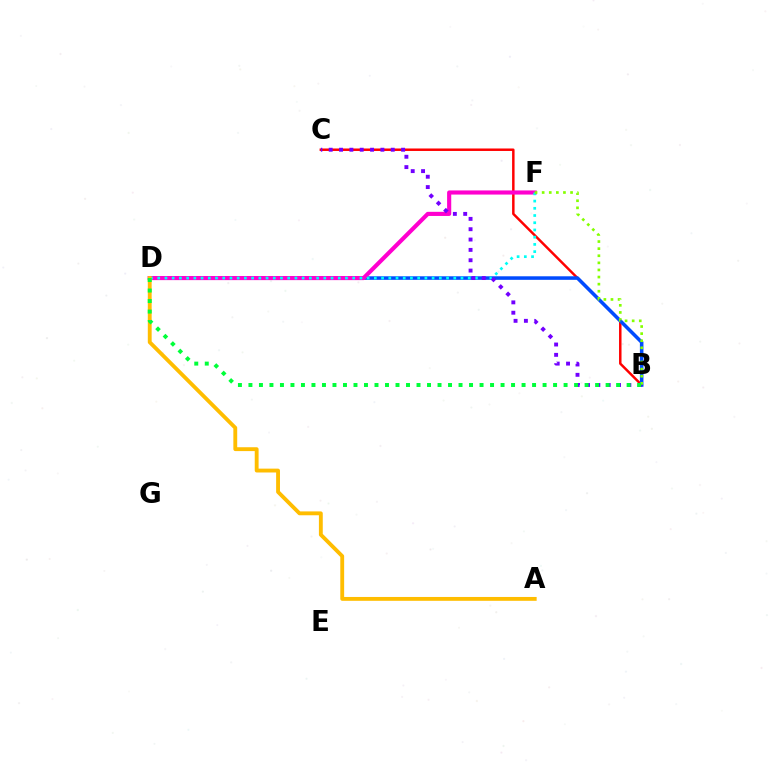{('B', 'C'): [{'color': '#ff0000', 'line_style': 'solid', 'thickness': 1.78}, {'color': '#7200ff', 'line_style': 'dotted', 'thickness': 2.81}], ('B', 'D'): [{'color': '#004bff', 'line_style': 'solid', 'thickness': 2.55}, {'color': '#00ff39', 'line_style': 'dotted', 'thickness': 2.85}], ('D', 'F'): [{'color': '#ff00cf', 'line_style': 'solid', 'thickness': 2.97}, {'color': '#00fff6', 'line_style': 'dotted', 'thickness': 1.96}], ('A', 'D'): [{'color': '#ffbd00', 'line_style': 'solid', 'thickness': 2.78}], ('B', 'F'): [{'color': '#84ff00', 'line_style': 'dotted', 'thickness': 1.93}]}